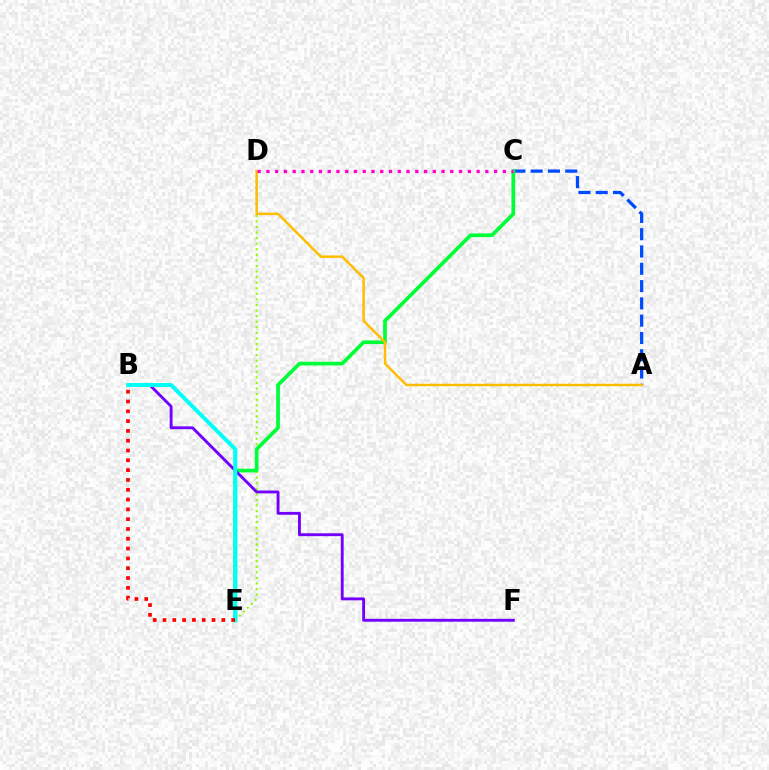{('A', 'C'): [{'color': '#004bff', 'line_style': 'dashed', 'thickness': 2.35}], ('D', 'E'): [{'color': '#84ff00', 'line_style': 'dotted', 'thickness': 1.51}], ('C', 'E'): [{'color': '#00ff39', 'line_style': 'solid', 'thickness': 2.67}], ('B', 'F'): [{'color': '#7200ff', 'line_style': 'solid', 'thickness': 2.07}], ('A', 'D'): [{'color': '#ffbd00', 'line_style': 'solid', 'thickness': 1.77}], ('B', 'E'): [{'color': '#00fff6', 'line_style': 'solid', 'thickness': 2.88}, {'color': '#ff0000', 'line_style': 'dotted', 'thickness': 2.66}], ('C', 'D'): [{'color': '#ff00cf', 'line_style': 'dotted', 'thickness': 2.38}]}